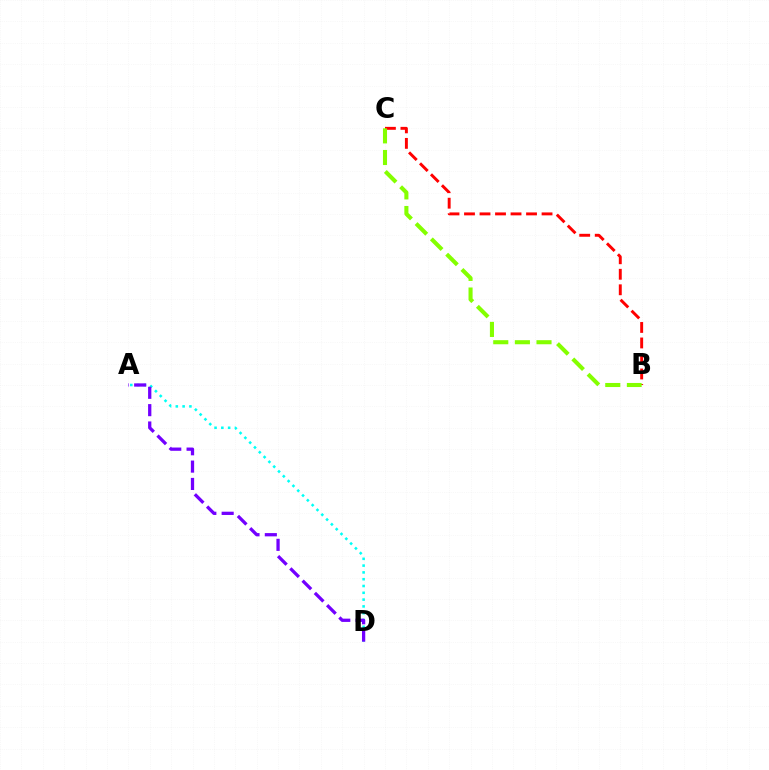{('A', 'D'): [{'color': '#00fff6', 'line_style': 'dotted', 'thickness': 1.85}, {'color': '#7200ff', 'line_style': 'dashed', 'thickness': 2.36}], ('B', 'C'): [{'color': '#ff0000', 'line_style': 'dashed', 'thickness': 2.11}, {'color': '#84ff00', 'line_style': 'dashed', 'thickness': 2.94}]}